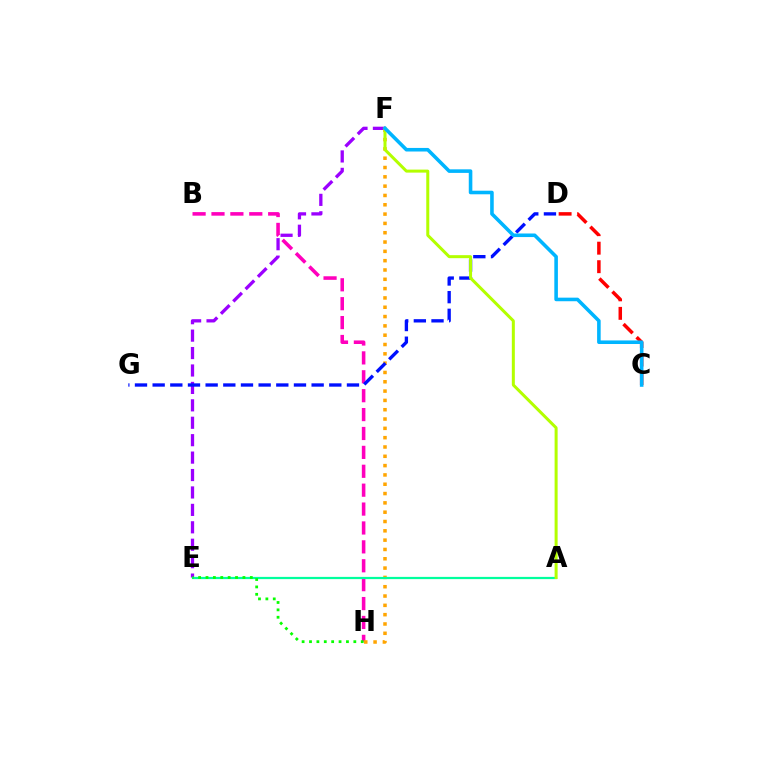{('E', 'F'): [{'color': '#9b00ff', 'line_style': 'dashed', 'thickness': 2.37}], ('B', 'H'): [{'color': '#ff00bd', 'line_style': 'dashed', 'thickness': 2.57}], ('F', 'H'): [{'color': '#ffa500', 'line_style': 'dotted', 'thickness': 2.53}], ('A', 'E'): [{'color': '#00ff9d', 'line_style': 'solid', 'thickness': 1.6}], ('D', 'G'): [{'color': '#0010ff', 'line_style': 'dashed', 'thickness': 2.4}], ('E', 'H'): [{'color': '#08ff00', 'line_style': 'dotted', 'thickness': 2.01}], ('A', 'F'): [{'color': '#b3ff00', 'line_style': 'solid', 'thickness': 2.17}], ('C', 'D'): [{'color': '#ff0000', 'line_style': 'dashed', 'thickness': 2.51}], ('C', 'F'): [{'color': '#00b5ff', 'line_style': 'solid', 'thickness': 2.58}]}